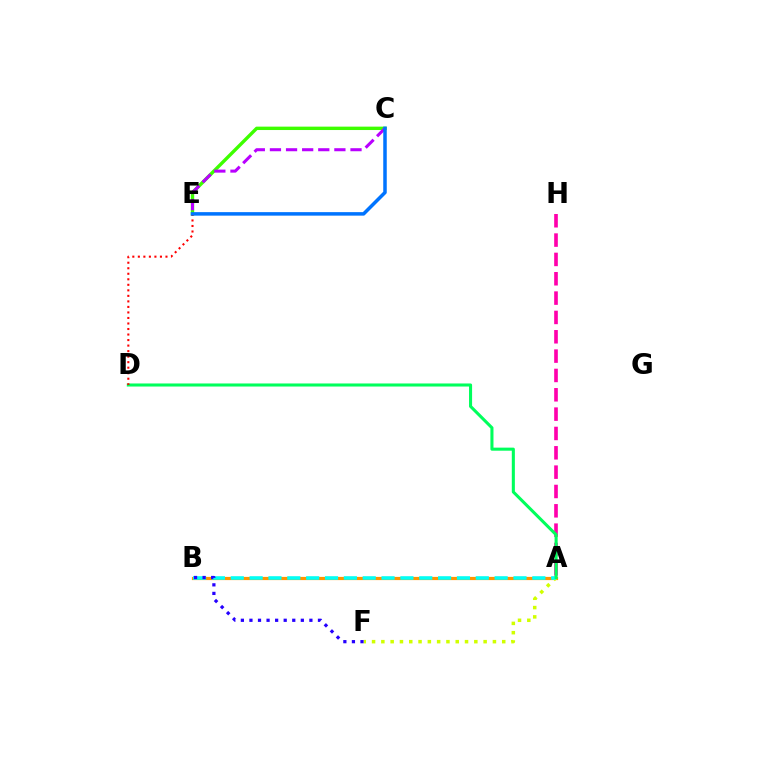{('C', 'E'): [{'color': '#3dff00', 'line_style': 'solid', 'thickness': 2.44}, {'color': '#b900ff', 'line_style': 'dashed', 'thickness': 2.19}, {'color': '#0074ff', 'line_style': 'solid', 'thickness': 2.53}], ('A', 'H'): [{'color': '#ff00ac', 'line_style': 'dashed', 'thickness': 2.63}], ('A', 'B'): [{'color': '#ff9400', 'line_style': 'solid', 'thickness': 2.31}, {'color': '#00fff6', 'line_style': 'dashed', 'thickness': 2.56}], ('A', 'F'): [{'color': '#d1ff00', 'line_style': 'dotted', 'thickness': 2.53}], ('B', 'F'): [{'color': '#2500ff', 'line_style': 'dotted', 'thickness': 2.33}], ('A', 'D'): [{'color': '#00ff5c', 'line_style': 'solid', 'thickness': 2.21}], ('D', 'E'): [{'color': '#ff0000', 'line_style': 'dotted', 'thickness': 1.5}]}